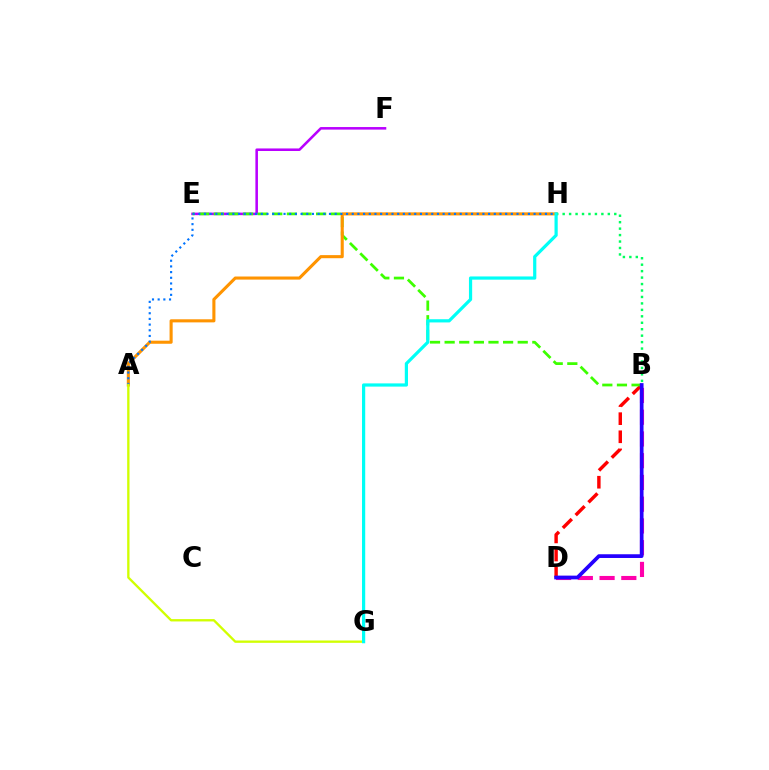{('B', 'D'): [{'color': '#ff00ac', 'line_style': 'dashed', 'thickness': 2.95}, {'color': '#ff0000', 'line_style': 'dashed', 'thickness': 2.46}, {'color': '#2500ff', 'line_style': 'solid', 'thickness': 2.68}], ('E', 'F'): [{'color': '#b900ff', 'line_style': 'solid', 'thickness': 1.84}], ('B', 'E'): [{'color': '#3dff00', 'line_style': 'dashed', 'thickness': 1.99}], ('A', 'H'): [{'color': '#ff9400', 'line_style': 'solid', 'thickness': 2.22}, {'color': '#0074ff', 'line_style': 'dotted', 'thickness': 1.54}], ('A', 'G'): [{'color': '#d1ff00', 'line_style': 'solid', 'thickness': 1.68}], ('B', 'H'): [{'color': '#00ff5c', 'line_style': 'dotted', 'thickness': 1.75}], ('G', 'H'): [{'color': '#00fff6', 'line_style': 'solid', 'thickness': 2.31}]}